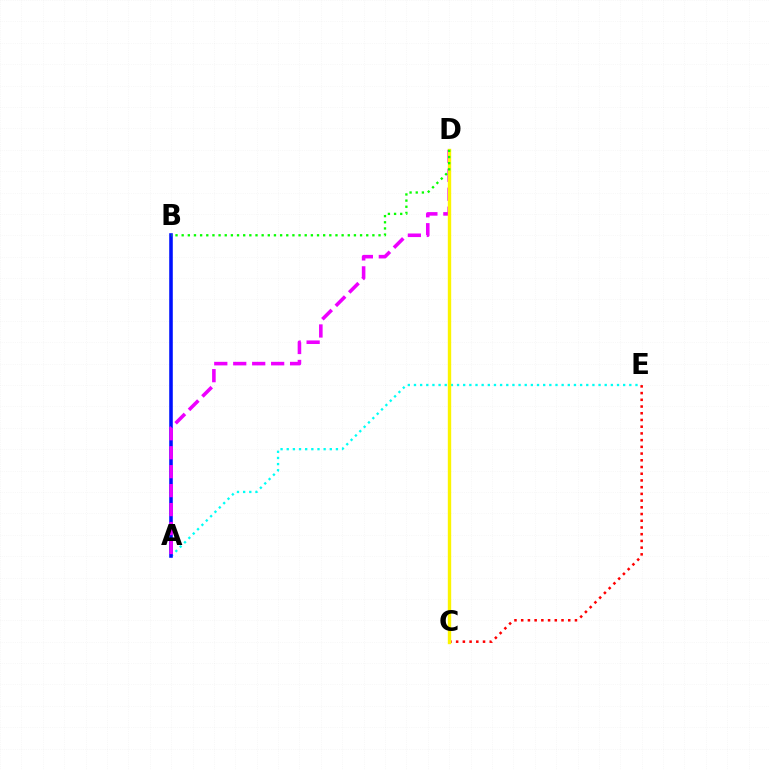{('A', 'E'): [{'color': '#00fff6', 'line_style': 'dotted', 'thickness': 1.67}], ('C', 'E'): [{'color': '#ff0000', 'line_style': 'dotted', 'thickness': 1.83}], ('A', 'B'): [{'color': '#0010ff', 'line_style': 'solid', 'thickness': 2.57}], ('A', 'D'): [{'color': '#ee00ff', 'line_style': 'dashed', 'thickness': 2.58}], ('C', 'D'): [{'color': '#fcf500', 'line_style': 'solid', 'thickness': 2.43}], ('B', 'D'): [{'color': '#08ff00', 'line_style': 'dotted', 'thickness': 1.67}]}